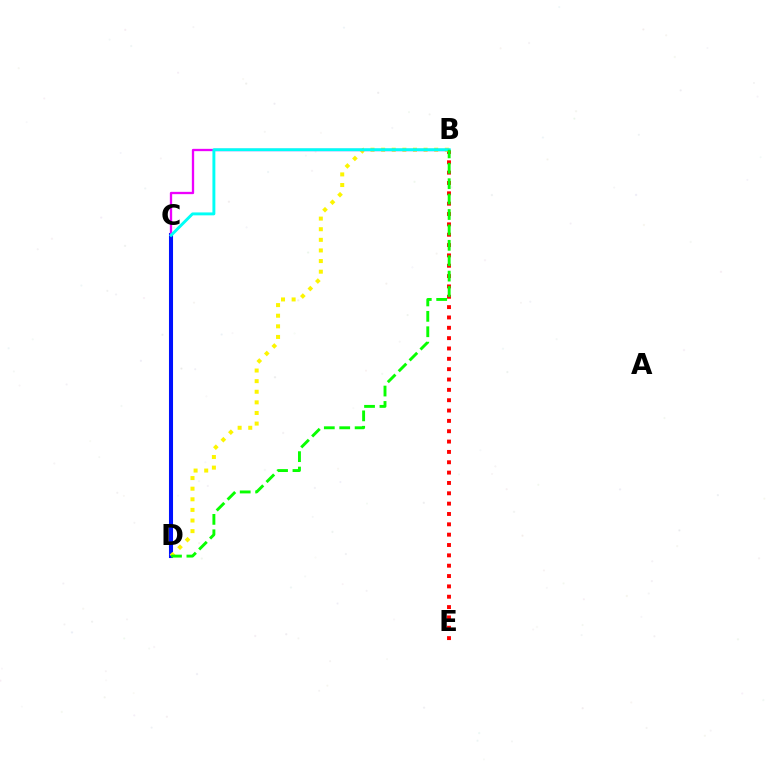{('C', 'D'): [{'color': '#0010ff', 'line_style': 'solid', 'thickness': 2.93}], ('B', 'E'): [{'color': '#ff0000', 'line_style': 'dotted', 'thickness': 2.81}], ('B', 'D'): [{'color': '#fcf500', 'line_style': 'dotted', 'thickness': 2.88}, {'color': '#08ff00', 'line_style': 'dashed', 'thickness': 2.09}], ('B', 'C'): [{'color': '#ee00ff', 'line_style': 'solid', 'thickness': 1.66}, {'color': '#00fff6', 'line_style': 'solid', 'thickness': 2.1}]}